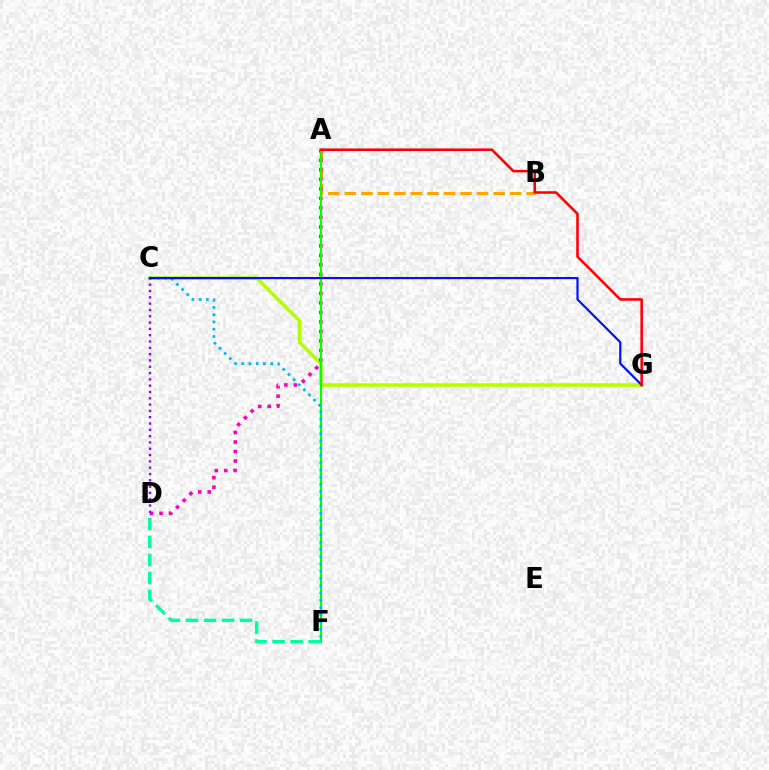{('A', 'B'): [{'color': '#ffa500', 'line_style': 'dashed', 'thickness': 2.24}], ('C', 'G'): [{'color': '#b3ff00', 'line_style': 'solid', 'thickness': 2.55}, {'color': '#0010ff', 'line_style': 'solid', 'thickness': 1.56}], ('A', 'D'): [{'color': '#ff00bd', 'line_style': 'dotted', 'thickness': 2.58}], ('A', 'F'): [{'color': '#08ff00', 'line_style': 'solid', 'thickness': 1.52}], ('D', 'F'): [{'color': '#00ff9d', 'line_style': 'dashed', 'thickness': 2.44}], ('C', 'F'): [{'color': '#00b5ff', 'line_style': 'dotted', 'thickness': 1.97}], ('C', 'D'): [{'color': '#9b00ff', 'line_style': 'dotted', 'thickness': 1.71}], ('A', 'G'): [{'color': '#ff0000', 'line_style': 'solid', 'thickness': 1.84}]}